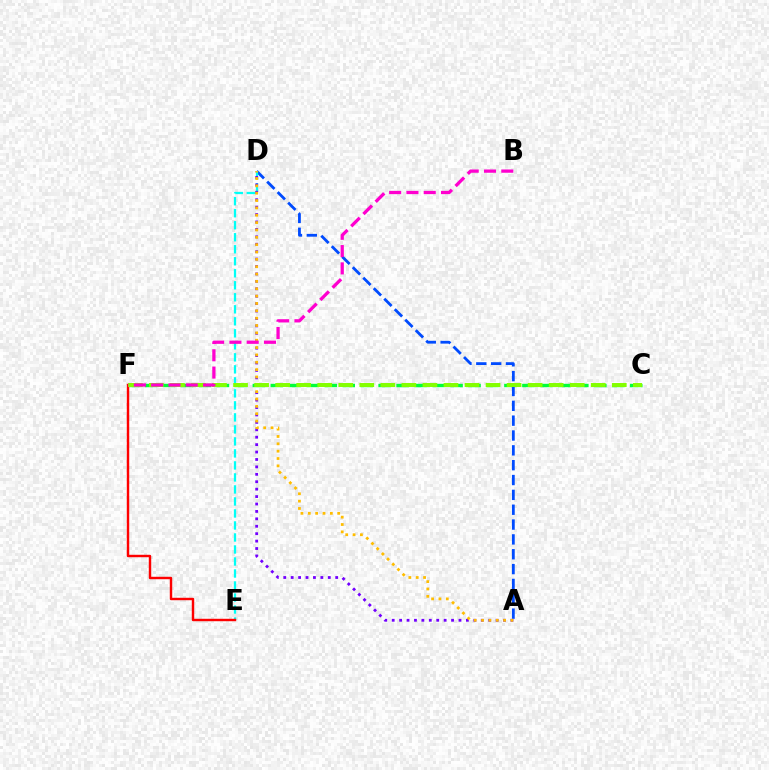{('C', 'F'): [{'color': '#00ff39', 'line_style': 'dashed', 'thickness': 2.44}, {'color': '#84ff00', 'line_style': 'dashed', 'thickness': 2.86}], ('A', 'D'): [{'color': '#004bff', 'line_style': 'dashed', 'thickness': 2.02}, {'color': '#7200ff', 'line_style': 'dotted', 'thickness': 2.02}, {'color': '#ffbd00', 'line_style': 'dotted', 'thickness': 2.0}], ('D', 'E'): [{'color': '#00fff6', 'line_style': 'dashed', 'thickness': 1.63}], ('E', 'F'): [{'color': '#ff0000', 'line_style': 'solid', 'thickness': 1.75}], ('B', 'F'): [{'color': '#ff00cf', 'line_style': 'dashed', 'thickness': 2.35}]}